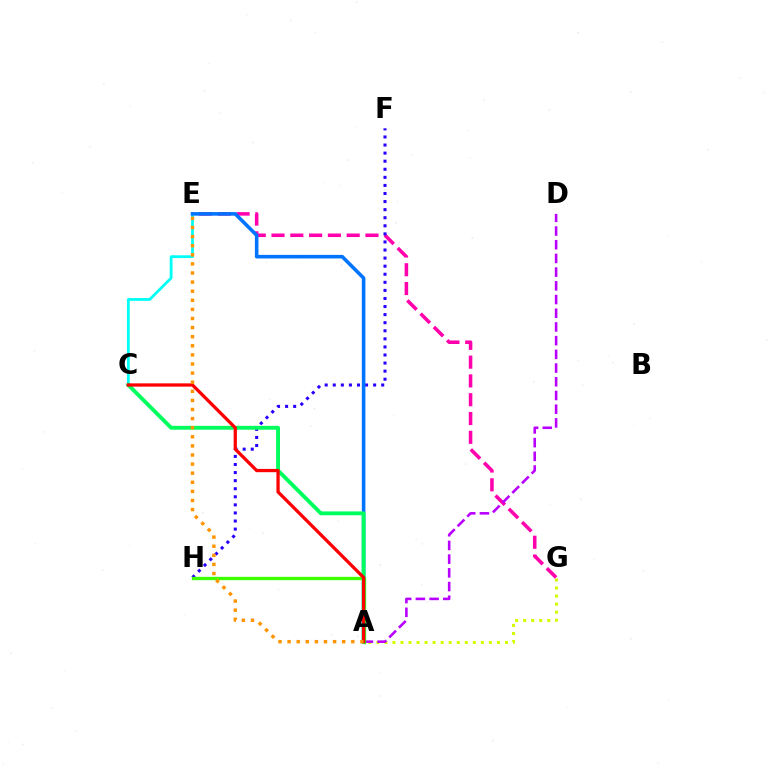{('E', 'G'): [{'color': '#ff00ac', 'line_style': 'dashed', 'thickness': 2.55}], ('F', 'H'): [{'color': '#2500ff', 'line_style': 'dotted', 'thickness': 2.19}], ('C', 'E'): [{'color': '#00fff6', 'line_style': 'solid', 'thickness': 2.01}], ('A', 'E'): [{'color': '#0074ff', 'line_style': 'solid', 'thickness': 2.57}, {'color': '#ff9400', 'line_style': 'dotted', 'thickness': 2.47}], ('A', 'G'): [{'color': '#d1ff00', 'line_style': 'dotted', 'thickness': 2.18}], ('A', 'D'): [{'color': '#b900ff', 'line_style': 'dashed', 'thickness': 1.86}], ('A', 'H'): [{'color': '#3dff00', 'line_style': 'solid', 'thickness': 2.41}], ('A', 'C'): [{'color': '#00ff5c', 'line_style': 'solid', 'thickness': 2.79}, {'color': '#ff0000', 'line_style': 'solid', 'thickness': 2.35}]}